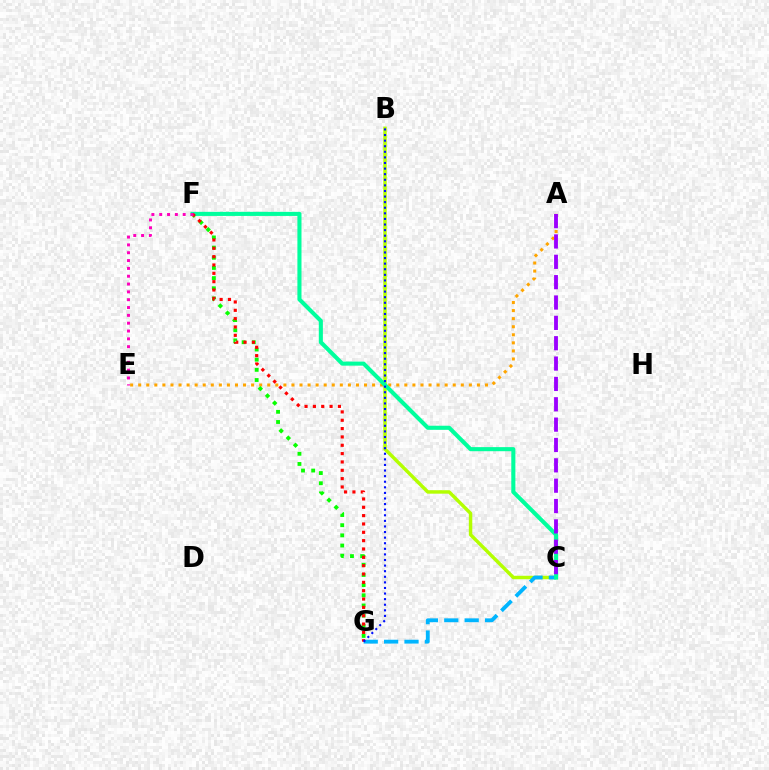{('A', 'E'): [{'color': '#ffa500', 'line_style': 'dotted', 'thickness': 2.19}], ('B', 'C'): [{'color': '#b3ff00', 'line_style': 'solid', 'thickness': 2.49}], ('C', 'G'): [{'color': '#00b5ff', 'line_style': 'dashed', 'thickness': 2.77}], ('F', 'G'): [{'color': '#08ff00', 'line_style': 'dotted', 'thickness': 2.76}, {'color': '#ff0000', 'line_style': 'dotted', 'thickness': 2.27}], ('C', 'F'): [{'color': '#00ff9d', 'line_style': 'solid', 'thickness': 2.94}], ('A', 'C'): [{'color': '#9b00ff', 'line_style': 'dashed', 'thickness': 2.76}], ('E', 'F'): [{'color': '#ff00bd', 'line_style': 'dotted', 'thickness': 2.13}], ('B', 'G'): [{'color': '#0010ff', 'line_style': 'dotted', 'thickness': 1.52}]}